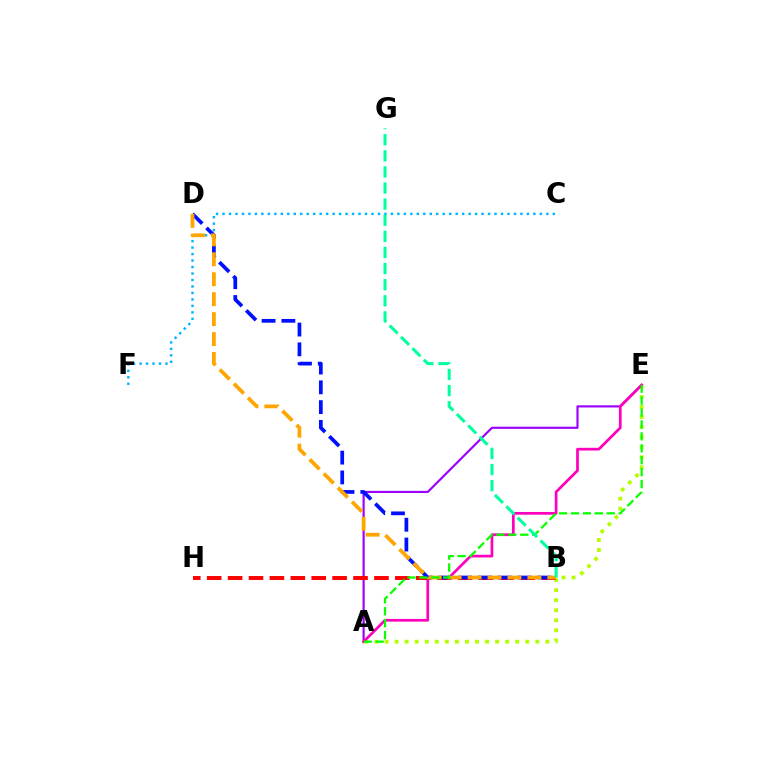{('C', 'F'): [{'color': '#00b5ff', 'line_style': 'dotted', 'thickness': 1.76}], ('A', 'E'): [{'color': '#9b00ff', 'line_style': 'solid', 'thickness': 1.56}, {'color': '#b3ff00', 'line_style': 'dotted', 'thickness': 2.73}, {'color': '#ff00bd', 'line_style': 'solid', 'thickness': 1.96}, {'color': '#08ff00', 'line_style': 'dashed', 'thickness': 1.62}], ('B', 'H'): [{'color': '#ff0000', 'line_style': 'dashed', 'thickness': 2.84}], ('B', 'D'): [{'color': '#0010ff', 'line_style': 'dashed', 'thickness': 2.69}, {'color': '#ffa500', 'line_style': 'dashed', 'thickness': 2.71}], ('B', 'G'): [{'color': '#00ff9d', 'line_style': 'dashed', 'thickness': 2.19}]}